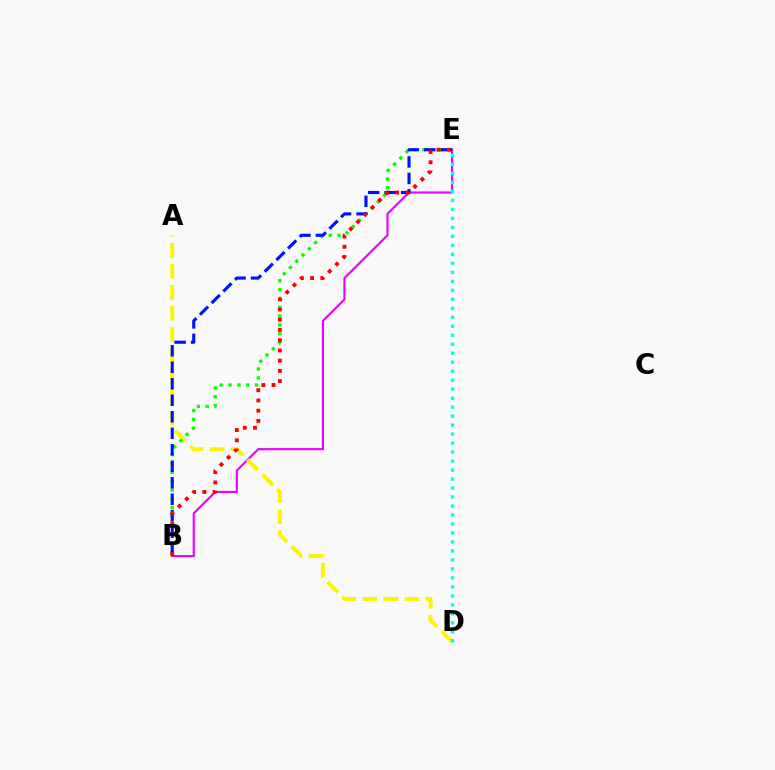{('B', 'E'): [{'color': '#ee00ff', 'line_style': 'solid', 'thickness': 1.56}, {'color': '#08ff00', 'line_style': 'dotted', 'thickness': 2.4}, {'color': '#0010ff', 'line_style': 'dashed', 'thickness': 2.24}, {'color': '#ff0000', 'line_style': 'dotted', 'thickness': 2.78}], ('A', 'D'): [{'color': '#fcf500', 'line_style': 'dashed', 'thickness': 2.86}], ('D', 'E'): [{'color': '#00fff6', 'line_style': 'dotted', 'thickness': 2.44}]}